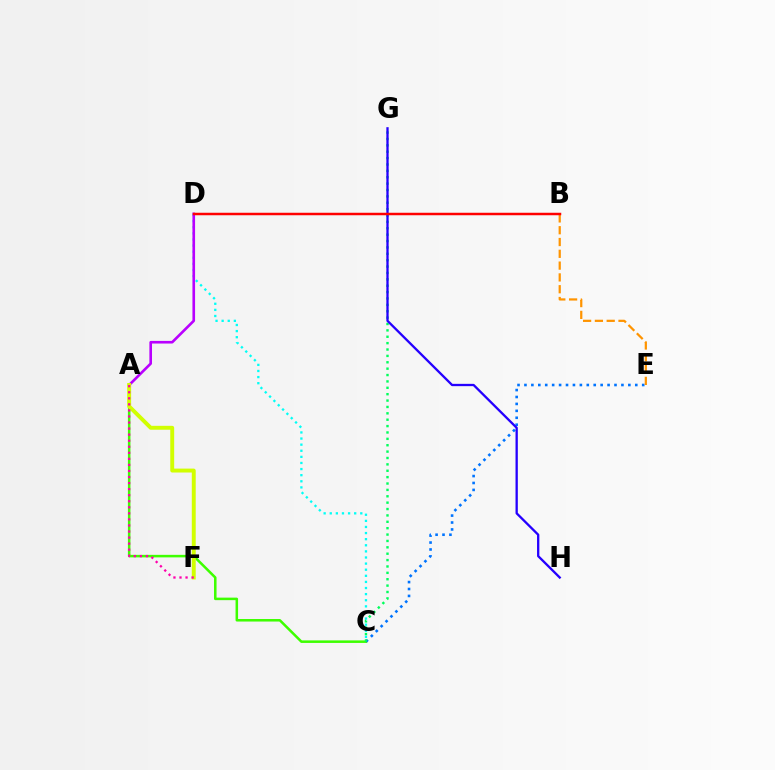{('C', 'D'): [{'color': '#00fff6', 'line_style': 'dotted', 'thickness': 1.66}], ('A', 'C'): [{'color': '#3dff00', 'line_style': 'solid', 'thickness': 1.82}], ('C', 'E'): [{'color': '#0074ff', 'line_style': 'dotted', 'thickness': 1.88}], ('A', 'D'): [{'color': '#b900ff', 'line_style': 'solid', 'thickness': 1.9}], ('B', 'E'): [{'color': '#ff9400', 'line_style': 'dashed', 'thickness': 1.6}], ('A', 'F'): [{'color': '#d1ff00', 'line_style': 'solid', 'thickness': 2.82}, {'color': '#ff00ac', 'line_style': 'dotted', 'thickness': 1.64}], ('C', 'G'): [{'color': '#00ff5c', 'line_style': 'dotted', 'thickness': 1.73}], ('G', 'H'): [{'color': '#2500ff', 'line_style': 'solid', 'thickness': 1.66}], ('B', 'D'): [{'color': '#ff0000', 'line_style': 'solid', 'thickness': 1.79}]}